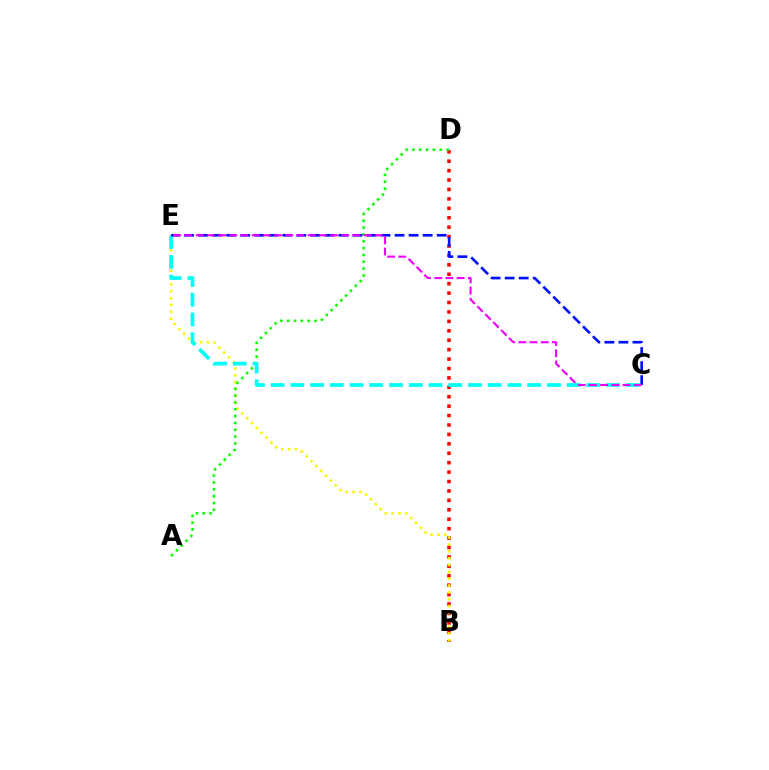{('B', 'D'): [{'color': '#ff0000', 'line_style': 'dotted', 'thickness': 2.56}], ('B', 'E'): [{'color': '#fcf500', 'line_style': 'dotted', 'thickness': 1.86}], ('A', 'D'): [{'color': '#08ff00', 'line_style': 'dotted', 'thickness': 1.86}], ('C', 'E'): [{'color': '#00fff6', 'line_style': 'dashed', 'thickness': 2.68}, {'color': '#0010ff', 'line_style': 'dashed', 'thickness': 1.91}, {'color': '#ee00ff', 'line_style': 'dashed', 'thickness': 1.52}]}